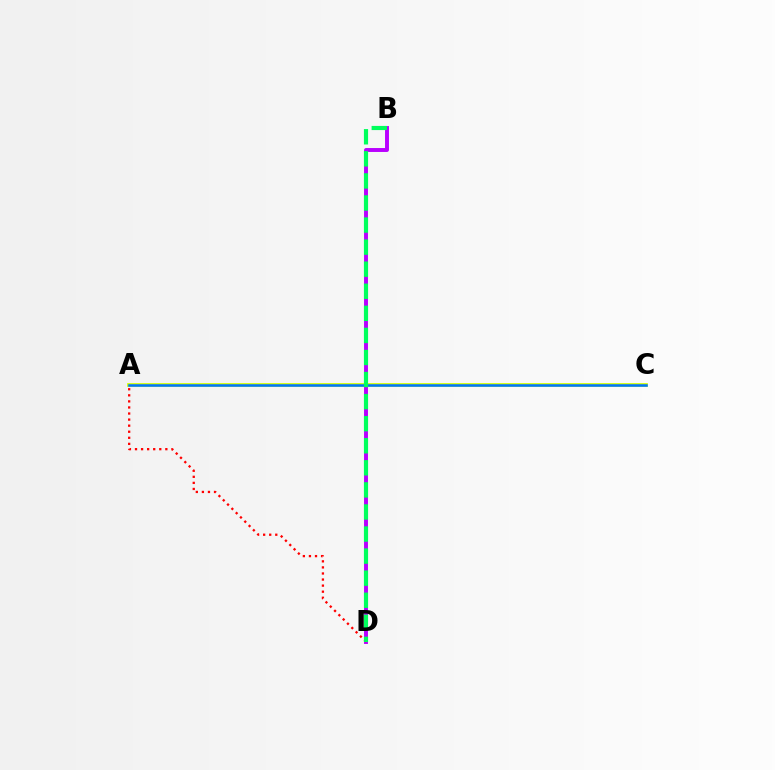{('A', 'C'): [{'color': '#d1ff00', 'line_style': 'solid', 'thickness': 2.71}, {'color': '#0074ff', 'line_style': 'solid', 'thickness': 1.81}], ('B', 'D'): [{'color': '#b900ff', 'line_style': 'solid', 'thickness': 2.83}, {'color': '#00ff5c', 'line_style': 'dashed', 'thickness': 3.0}], ('A', 'D'): [{'color': '#ff0000', 'line_style': 'dotted', 'thickness': 1.65}]}